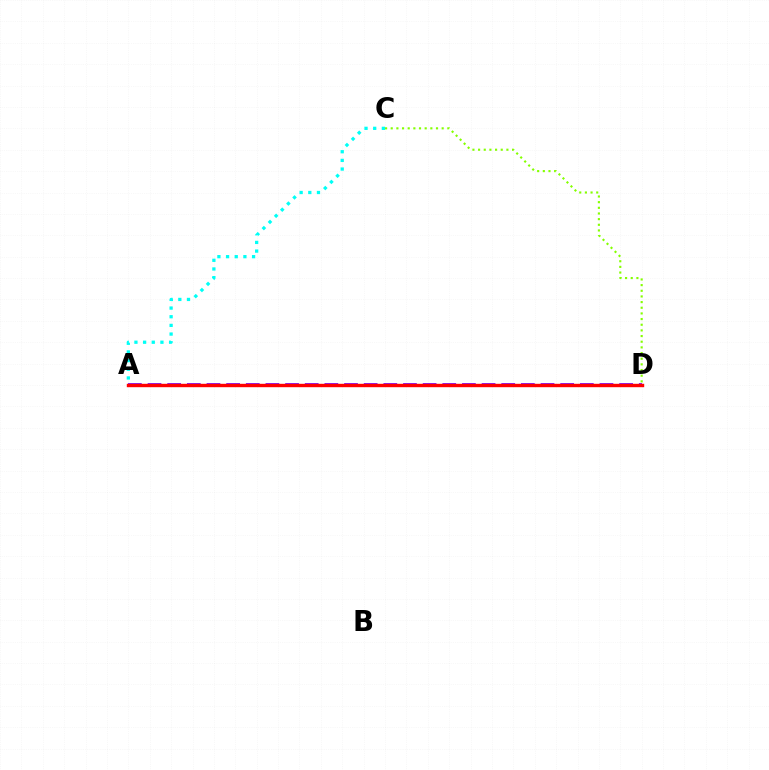{('A', 'C'): [{'color': '#00fff6', 'line_style': 'dotted', 'thickness': 2.35}], ('A', 'D'): [{'color': '#7200ff', 'line_style': 'dashed', 'thickness': 2.67}, {'color': '#ff0000', 'line_style': 'solid', 'thickness': 2.45}], ('C', 'D'): [{'color': '#84ff00', 'line_style': 'dotted', 'thickness': 1.54}]}